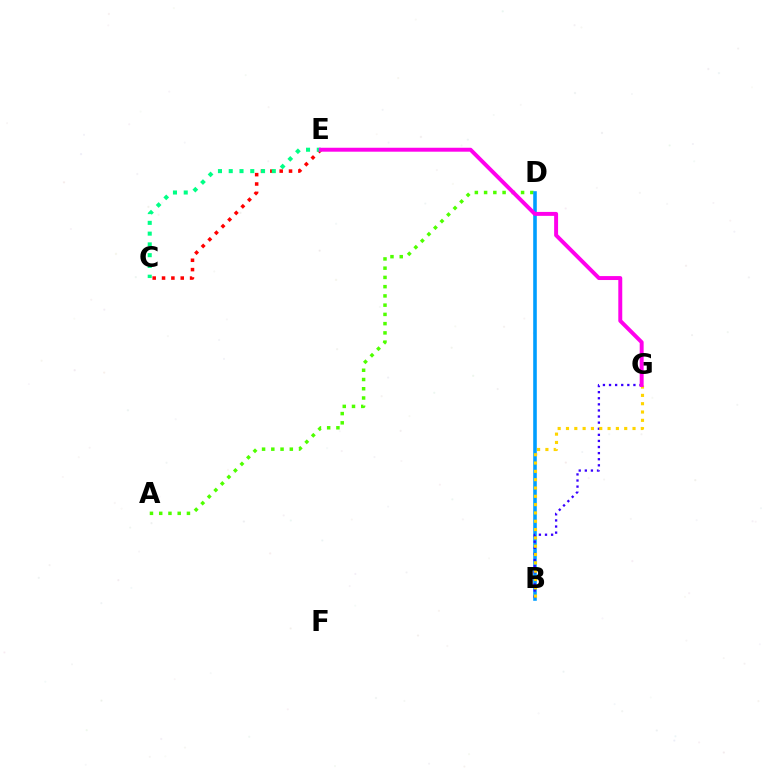{('A', 'D'): [{'color': '#4fff00', 'line_style': 'dotted', 'thickness': 2.51}], ('B', 'D'): [{'color': '#009eff', 'line_style': 'solid', 'thickness': 2.58}], ('C', 'E'): [{'color': '#ff0000', 'line_style': 'dotted', 'thickness': 2.54}, {'color': '#00ff86', 'line_style': 'dotted', 'thickness': 2.93}], ('B', 'G'): [{'color': '#3700ff', 'line_style': 'dotted', 'thickness': 1.66}, {'color': '#ffd500', 'line_style': 'dotted', 'thickness': 2.26}], ('E', 'G'): [{'color': '#ff00ed', 'line_style': 'solid', 'thickness': 2.84}]}